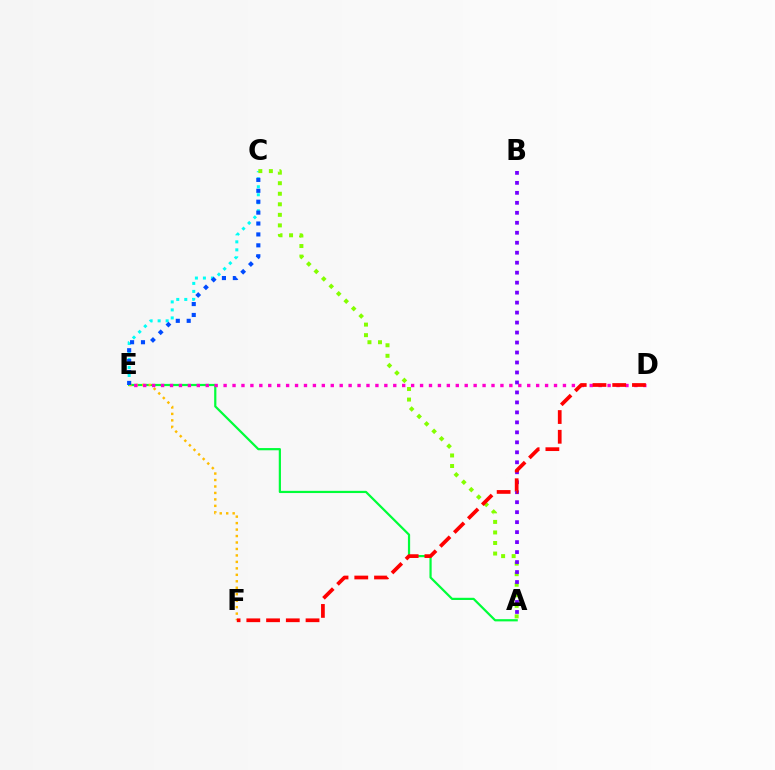{('C', 'E'): [{'color': '#00fff6', 'line_style': 'dotted', 'thickness': 2.17}, {'color': '#004bff', 'line_style': 'dotted', 'thickness': 2.96}], ('A', 'E'): [{'color': '#00ff39', 'line_style': 'solid', 'thickness': 1.59}], ('E', 'F'): [{'color': '#ffbd00', 'line_style': 'dotted', 'thickness': 1.76}], ('D', 'E'): [{'color': '#ff00cf', 'line_style': 'dotted', 'thickness': 2.43}], ('A', 'C'): [{'color': '#84ff00', 'line_style': 'dotted', 'thickness': 2.86}], ('A', 'B'): [{'color': '#7200ff', 'line_style': 'dotted', 'thickness': 2.71}], ('D', 'F'): [{'color': '#ff0000', 'line_style': 'dashed', 'thickness': 2.68}]}